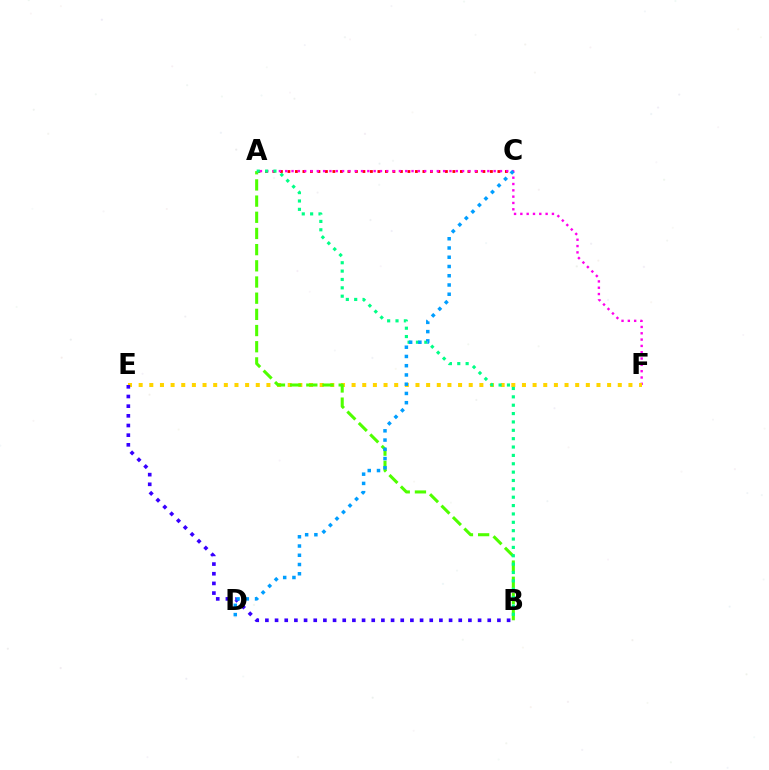{('A', 'C'): [{'color': '#ff0000', 'line_style': 'dotted', 'thickness': 2.04}], ('A', 'F'): [{'color': '#ff00ed', 'line_style': 'dotted', 'thickness': 1.72}], ('E', 'F'): [{'color': '#ffd500', 'line_style': 'dotted', 'thickness': 2.89}], ('A', 'B'): [{'color': '#4fff00', 'line_style': 'dashed', 'thickness': 2.2}, {'color': '#00ff86', 'line_style': 'dotted', 'thickness': 2.27}], ('B', 'E'): [{'color': '#3700ff', 'line_style': 'dotted', 'thickness': 2.63}], ('C', 'D'): [{'color': '#009eff', 'line_style': 'dotted', 'thickness': 2.51}]}